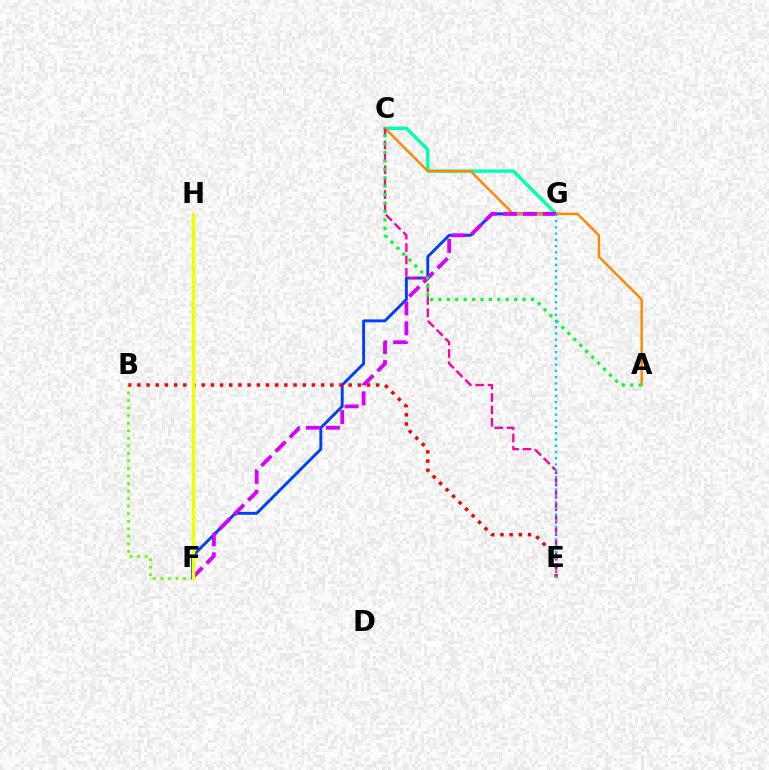{('B', 'F'): [{'color': '#66ff00', 'line_style': 'dotted', 'thickness': 2.05}], ('F', 'G'): [{'color': '#003fff', 'line_style': 'solid', 'thickness': 2.08}, {'color': '#d600ff', 'line_style': 'dashed', 'thickness': 2.72}], ('C', 'G'): [{'color': '#00ffaf', 'line_style': 'solid', 'thickness': 2.42}], ('B', 'E'): [{'color': '#ff0000', 'line_style': 'dotted', 'thickness': 2.5}], ('A', 'C'): [{'color': '#ff8800', 'line_style': 'solid', 'thickness': 1.76}, {'color': '#00ff27', 'line_style': 'dotted', 'thickness': 2.29}], ('F', 'H'): [{'color': '#4f00ff', 'line_style': 'dotted', 'thickness': 1.98}, {'color': '#eeff00', 'line_style': 'solid', 'thickness': 2.48}], ('C', 'E'): [{'color': '#ff00a0', 'line_style': 'dashed', 'thickness': 1.68}], ('E', 'G'): [{'color': '#00c7ff', 'line_style': 'dotted', 'thickness': 1.7}]}